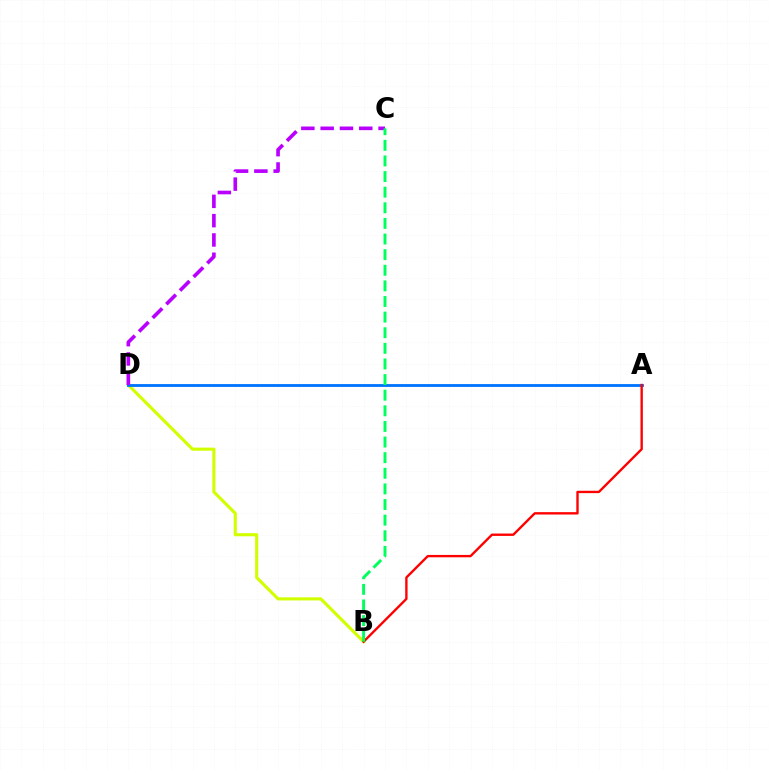{('B', 'D'): [{'color': '#d1ff00', 'line_style': 'solid', 'thickness': 2.24}], ('A', 'D'): [{'color': '#0074ff', 'line_style': 'solid', 'thickness': 2.03}], ('A', 'B'): [{'color': '#ff0000', 'line_style': 'solid', 'thickness': 1.7}], ('C', 'D'): [{'color': '#b900ff', 'line_style': 'dashed', 'thickness': 2.62}], ('B', 'C'): [{'color': '#00ff5c', 'line_style': 'dashed', 'thickness': 2.12}]}